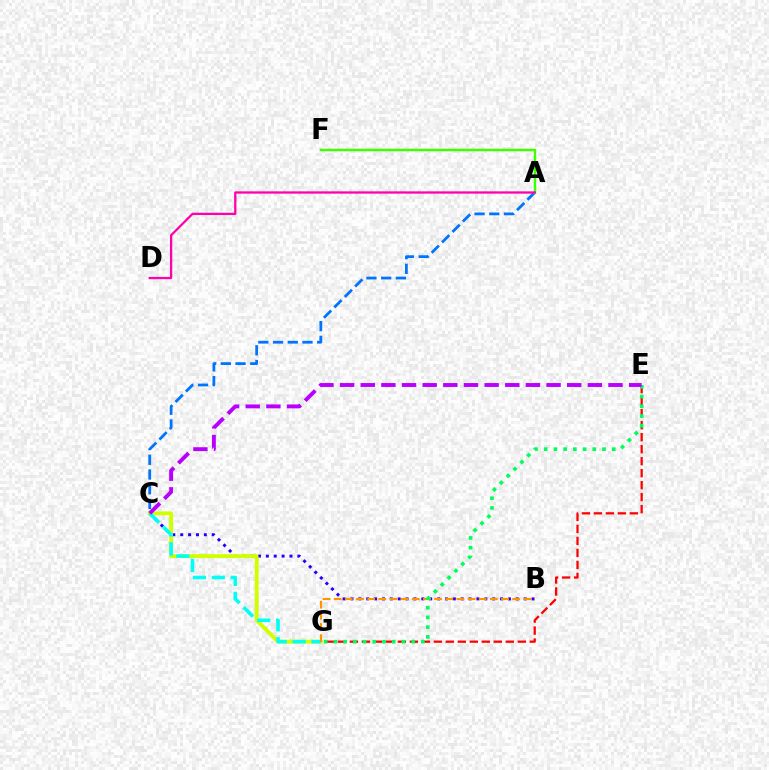{('B', 'C'): [{'color': '#2500ff', 'line_style': 'dotted', 'thickness': 2.14}], ('E', 'G'): [{'color': '#ff0000', 'line_style': 'dashed', 'thickness': 1.63}, {'color': '#00ff5c', 'line_style': 'dotted', 'thickness': 2.64}], ('C', 'G'): [{'color': '#d1ff00', 'line_style': 'solid', 'thickness': 2.78}, {'color': '#00fff6', 'line_style': 'dashed', 'thickness': 2.57}], ('A', 'C'): [{'color': '#0074ff', 'line_style': 'dashed', 'thickness': 2.0}], ('A', 'F'): [{'color': '#3dff00', 'line_style': 'solid', 'thickness': 1.76}], ('B', 'G'): [{'color': '#ff9400', 'line_style': 'dashed', 'thickness': 1.52}], ('C', 'E'): [{'color': '#b900ff', 'line_style': 'dashed', 'thickness': 2.8}], ('A', 'D'): [{'color': '#ff00ac', 'line_style': 'solid', 'thickness': 1.64}]}